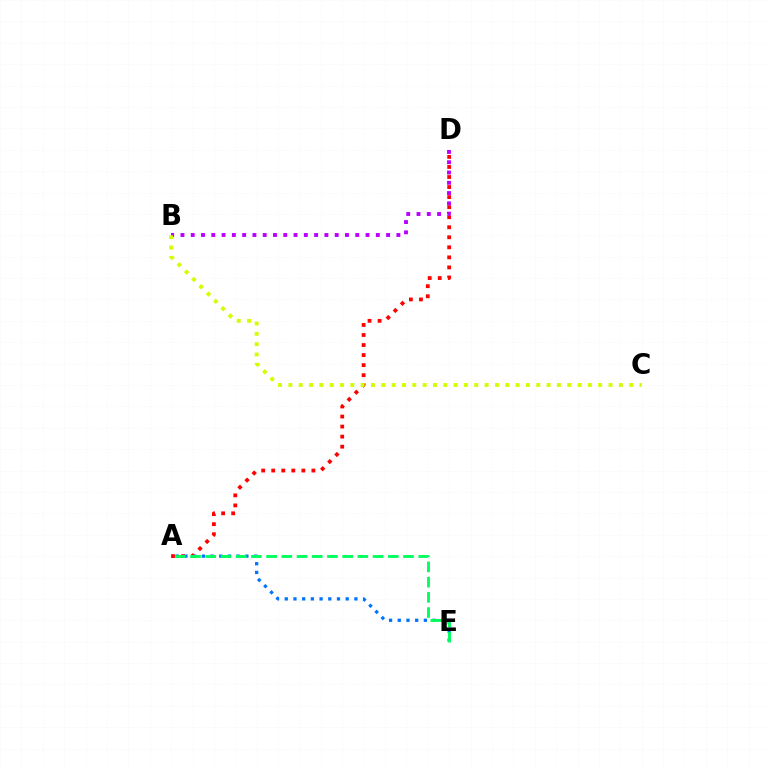{('A', 'D'): [{'color': '#ff0000', 'line_style': 'dotted', 'thickness': 2.73}], ('B', 'D'): [{'color': '#b900ff', 'line_style': 'dotted', 'thickness': 2.79}], ('A', 'E'): [{'color': '#0074ff', 'line_style': 'dotted', 'thickness': 2.37}, {'color': '#00ff5c', 'line_style': 'dashed', 'thickness': 2.07}], ('B', 'C'): [{'color': '#d1ff00', 'line_style': 'dotted', 'thickness': 2.81}]}